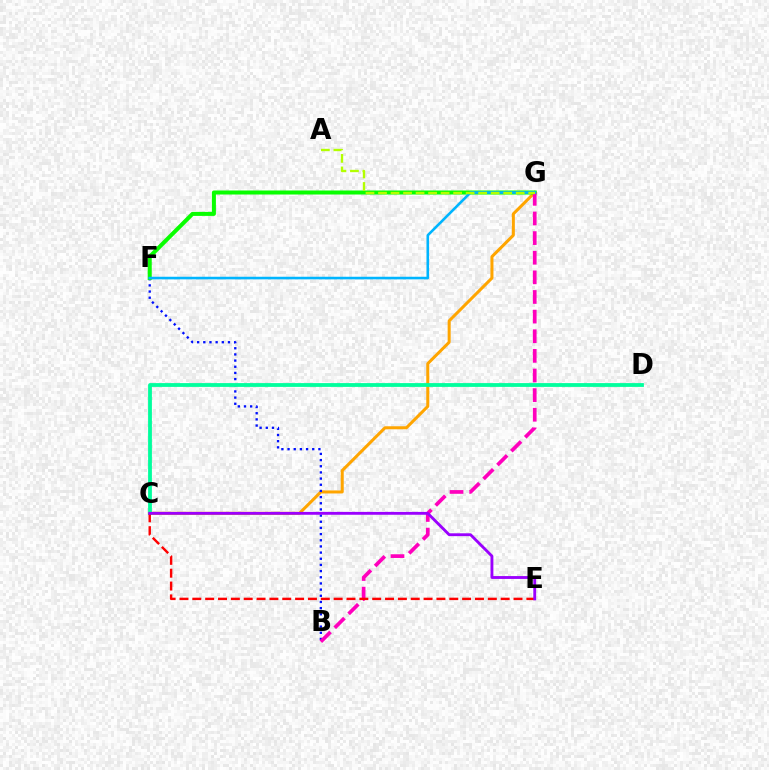{('C', 'G'): [{'color': '#ffa500', 'line_style': 'solid', 'thickness': 2.18}], ('B', 'F'): [{'color': '#0010ff', 'line_style': 'dotted', 'thickness': 1.68}], ('F', 'G'): [{'color': '#08ff00', 'line_style': 'solid', 'thickness': 2.9}, {'color': '#00b5ff', 'line_style': 'solid', 'thickness': 1.87}], ('B', 'G'): [{'color': '#ff00bd', 'line_style': 'dashed', 'thickness': 2.67}], ('C', 'D'): [{'color': '#00ff9d', 'line_style': 'solid', 'thickness': 2.73}], ('C', 'E'): [{'color': '#ff0000', 'line_style': 'dashed', 'thickness': 1.75}, {'color': '#9b00ff', 'line_style': 'solid', 'thickness': 2.05}], ('A', 'G'): [{'color': '#b3ff00', 'line_style': 'dashed', 'thickness': 1.7}]}